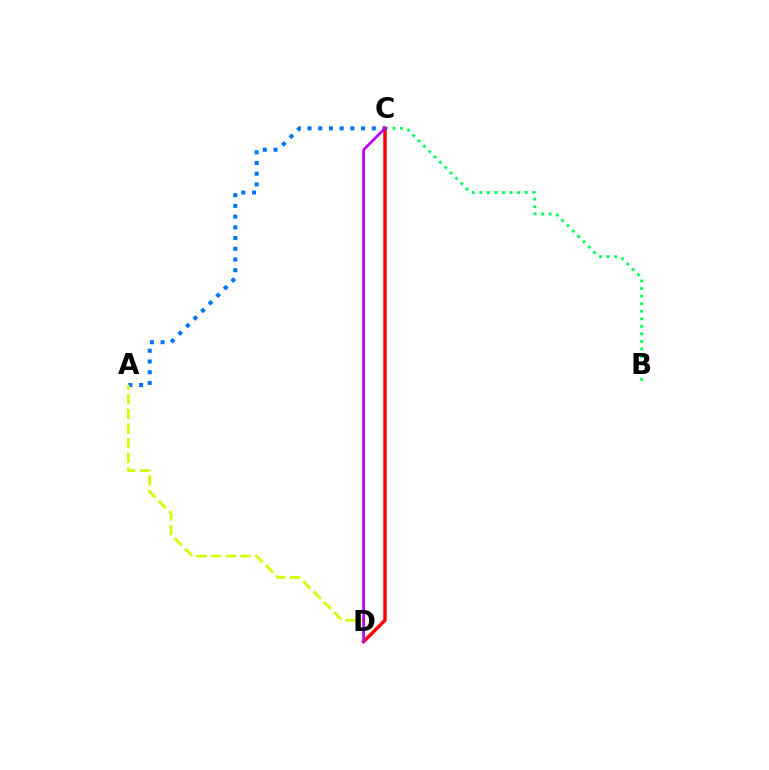{('B', 'C'): [{'color': '#00ff5c', 'line_style': 'dotted', 'thickness': 2.05}], ('A', 'C'): [{'color': '#0074ff', 'line_style': 'dotted', 'thickness': 2.91}], ('C', 'D'): [{'color': '#ff0000', 'line_style': 'solid', 'thickness': 2.49}, {'color': '#b900ff', 'line_style': 'solid', 'thickness': 1.96}], ('A', 'D'): [{'color': '#d1ff00', 'line_style': 'dashed', 'thickness': 1.99}]}